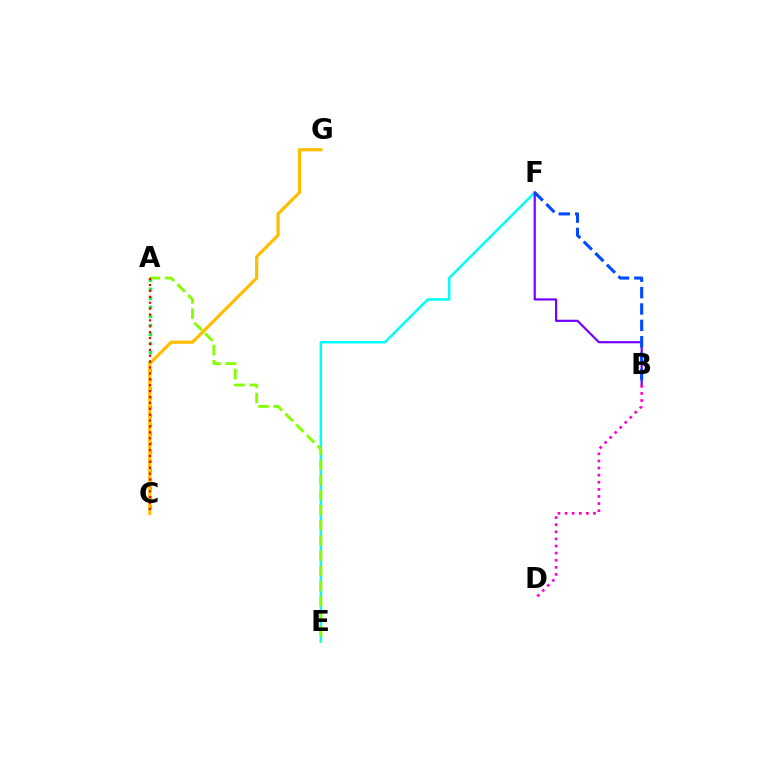{('A', 'C'): [{'color': '#00ff39', 'line_style': 'dotted', 'thickness': 2.46}, {'color': '#ff0000', 'line_style': 'dotted', 'thickness': 1.6}], ('E', 'F'): [{'color': '#00fff6', 'line_style': 'solid', 'thickness': 1.8}], ('A', 'E'): [{'color': '#84ff00', 'line_style': 'dashed', 'thickness': 2.06}], ('C', 'G'): [{'color': '#ffbd00', 'line_style': 'solid', 'thickness': 2.29}], ('B', 'F'): [{'color': '#7200ff', 'line_style': 'solid', 'thickness': 1.57}, {'color': '#004bff', 'line_style': 'dashed', 'thickness': 2.22}], ('B', 'D'): [{'color': '#ff00cf', 'line_style': 'dotted', 'thickness': 1.93}]}